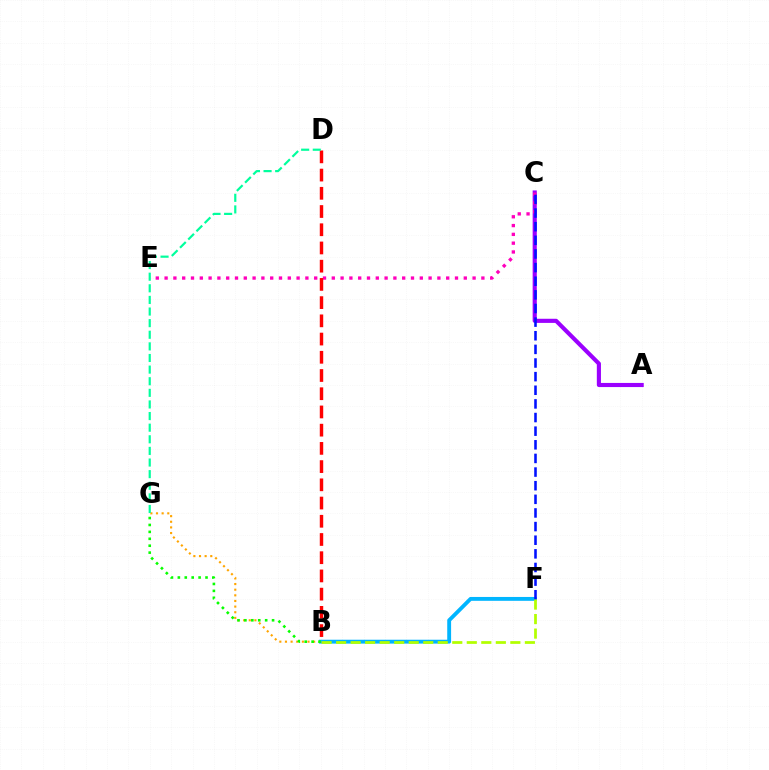{('B', 'G'): [{'color': '#ffa500', 'line_style': 'dotted', 'thickness': 1.53}, {'color': '#08ff00', 'line_style': 'dotted', 'thickness': 1.88}], ('A', 'C'): [{'color': '#9b00ff', 'line_style': 'solid', 'thickness': 2.97}], ('C', 'E'): [{'color': '#ff00bd', 'line_style': 'dotted', 'thickness': 2.39}], ('B', 'F'): [{'color': '#00b5ff', 'line_style': 'solid', 'thickness': 2.78}, {'color': '#b3ff00', 'line_style': 'dashed', 'thickness': 1.97}], ('C', 'F'): [{'color': '#0010ff', 'line_style': 'dashed', 'thickness': 1.85}], ('B', 'D'): [{'color': '#ff0000', 'line_style': 'dashed', 'thickness': 2.48}], ('D', 'G'): [{'color': '#00ff9d', 'line_style': 'dashed', 'thickness': 1.58}]}